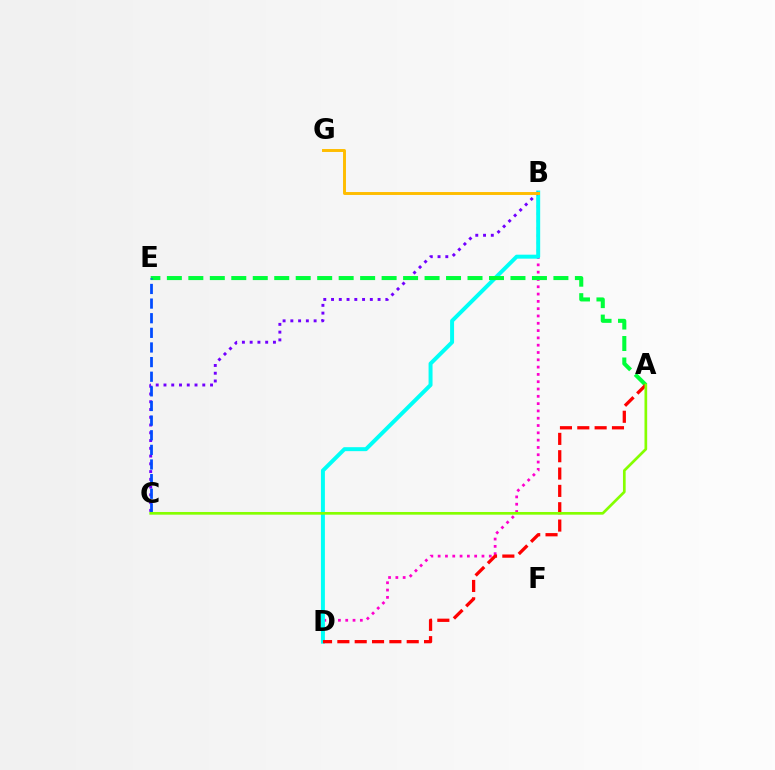{('B', 'D'): [{'color': '#ff00cf', 'line_style': 'dotted', 'thickness': 1.98}, {'color': '#00fff6', 'line_style': 'solid', 'thickness': 2.86}], ('B', 'C'): [{'color': '#7200ff', 'line_style': 'dotted', 'thickness': 2.11}], ('A', 'E'): [{'color': '#00ff39', 'line_style': 'dashed', 'thickness': 2.92}], ('C', 'E'): [{'color': '#004bff', 'line_style': 'dashed', 'thickness': 1.99}], ('B', 'G'): [{'color': '#ffbd00', 'line_style': 'solid', 'thickness': 2.11}], ('A', 'D'): [{'color': '#ff0000', 'line_style': 'dashed', 'thickness': 2.36}], ('A', 'C'): [{'color': '#84ff00', 'line_style': 'solid', 'thickness': 1.94}]}